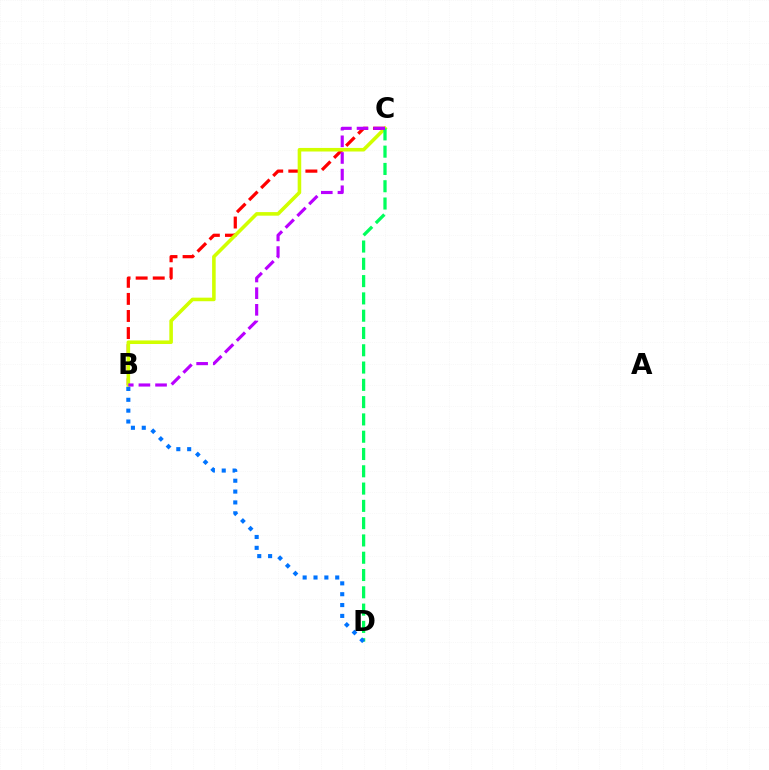{('B', 'C'): [{'color': '#ff0000', 'line_style': 'dashed', 'thickness': 2.32}, {'color': '#d1ff00', 'line_style': 'solid', 'thickness': 2.57}, {'color': '#b900ff', 'line_style': 'dashed', 'thickness': 2.26}], ('C', 'D'): [{'color': '#00ff5c', 'line_style': 'dashed', 'thickness': 2.35}], ('B', 'D'): [{'color': '#0074ff', 'line_style': 'dotted', 'thickness': 2.95}]}